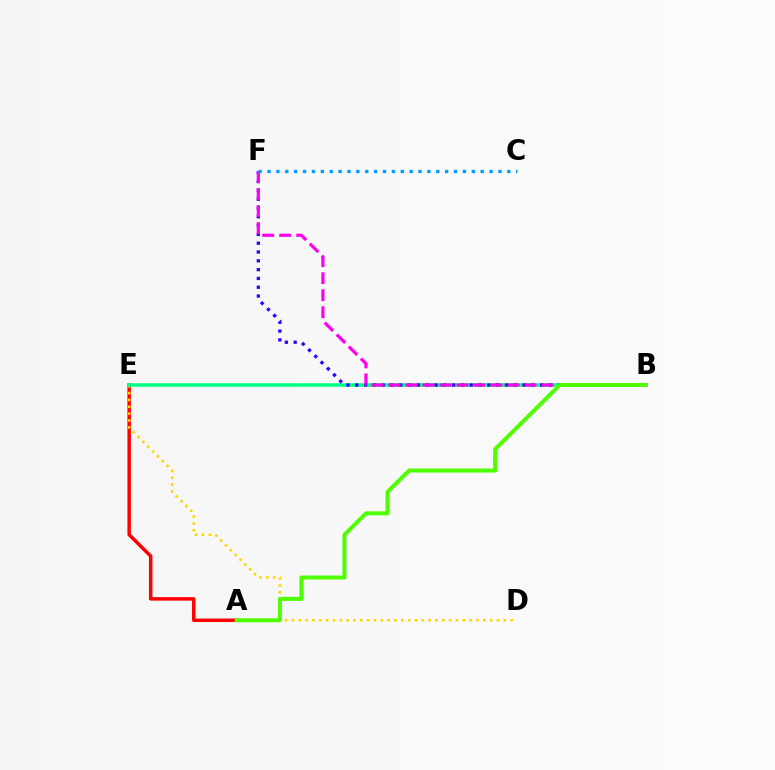{('A', 'E'): [{'color': '#ff0000', 'line_style': 'solid', 'thickness': 2.5}], ('D', 'E'): [{'color': '#ffd500', 'line_style': 'dotted', 'thickness': 1.86}], ('B', 'E'): [{'color': '#00ff86', 'line_style': 'solid', 'thickness': 2.55}], ('B', 'F'): [{'color': '#3700ff', 'line_style': 'dotted', 'thickness': 2.39}, {'color': '#ff00ed', 'line_style': 'dashed', 'thickness': 2.31}], ('C', 'F'): [{'color': '#009eff', 'line_style': 'dotted', 'thickness': 2.41}], ('A', 'B'): [{'color': '#4fff00', 'line_style': 'solid', 'thickness': 2.88}]}